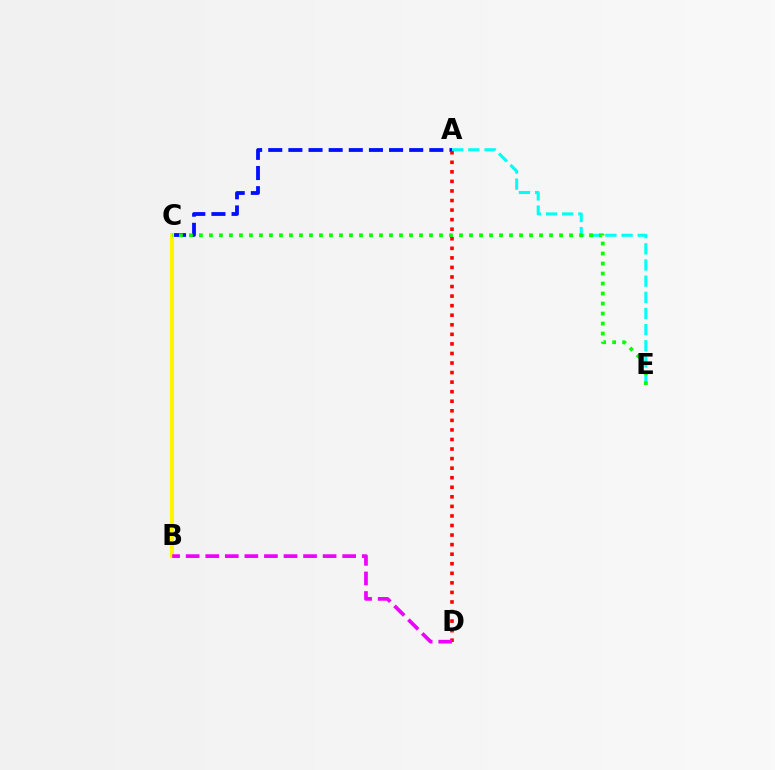{('A', 'C'): [{'color': '#0010ff', 'line_style': 'dashed', 'thickness': 2.74}], ('B', 'C'): [{'color': '#fcf500', 'line_style': 'solid', 'thickness': 2.93}], ('A', 'E'): [{'color': '#00fff6', 'line_style': 'dashed', 'thickness': 2.19}], ('C', 'E'): [{'color': '#08ff00', 'line_style': 'dotted', 'thickness': 2.72}], ('A', 'D'): [{'color': '#ff0000', 'line_style': 'dotted', 'thickness': 2.6}], ('B', 'D'): [{'color': '#ee00ff', 'line_style': 'dashed', 'thickness': 2.66}]}